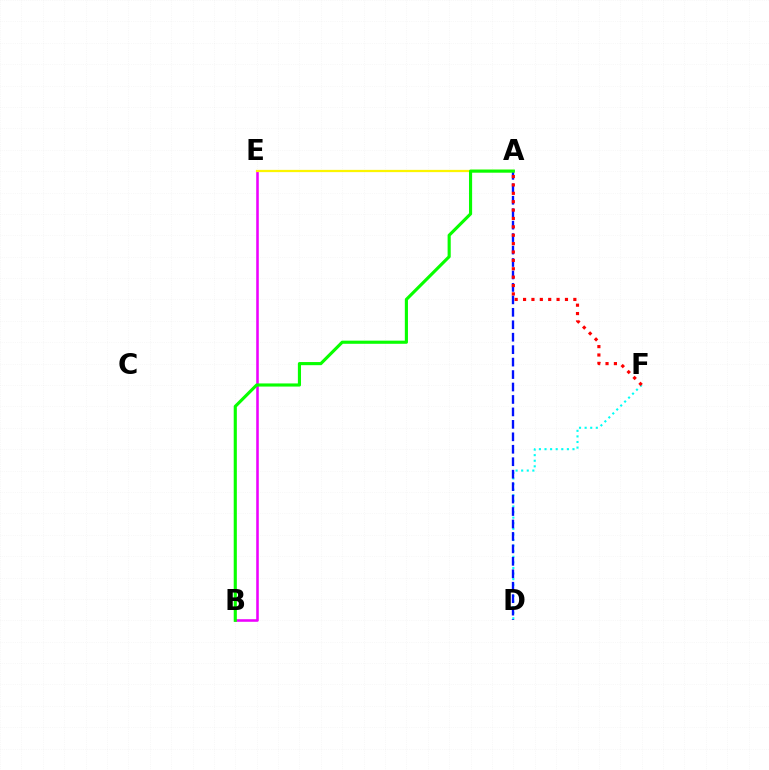{('D', 'F'): [{'color': '#00fff6', 'line_style': 'dotted', 'thickness': 1.52}], ('A', 'D'): [{'color': '#0010ff', 'line_style': 'dashed', 'thickness': 1.69}], ('B', 'E'): [{'color': '#ee00ff', 'line_style': 'solid', 'thickness': 1.85}], ('A', 'E'): [{'color': '#fcf500', 'line_style': 'solid', 'thickness': 1.62}], ('A', 'B'): [{'color': '#08ff00', 'line_style': 'solid', 'thickness': 2.25}], ('A', 'F'): [{'color': '#ff0000', 'line_style': 'dotted', 'thickness': 2.28}]}